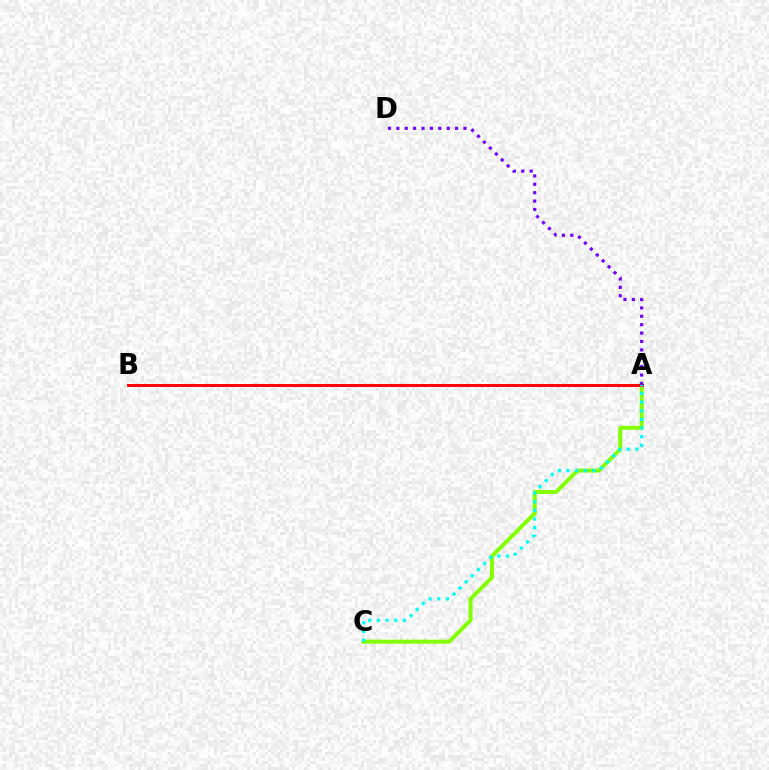{('A', 'C'): [{'color': '#84ff00', 'line_style': 'solid', 'thickness': 2.87}, {'color': '#00fff6', 'line_style': 'dotted', 'thickness': 2.35}], ('A', 'B'): [{'color': '#ff0000', 'line_style': 'solid', 'thickness': 2.11}], ('A', 'D'): [{'color': '#7200ff', 'line_style': 'dotted', 'thickness': 2.28}]}